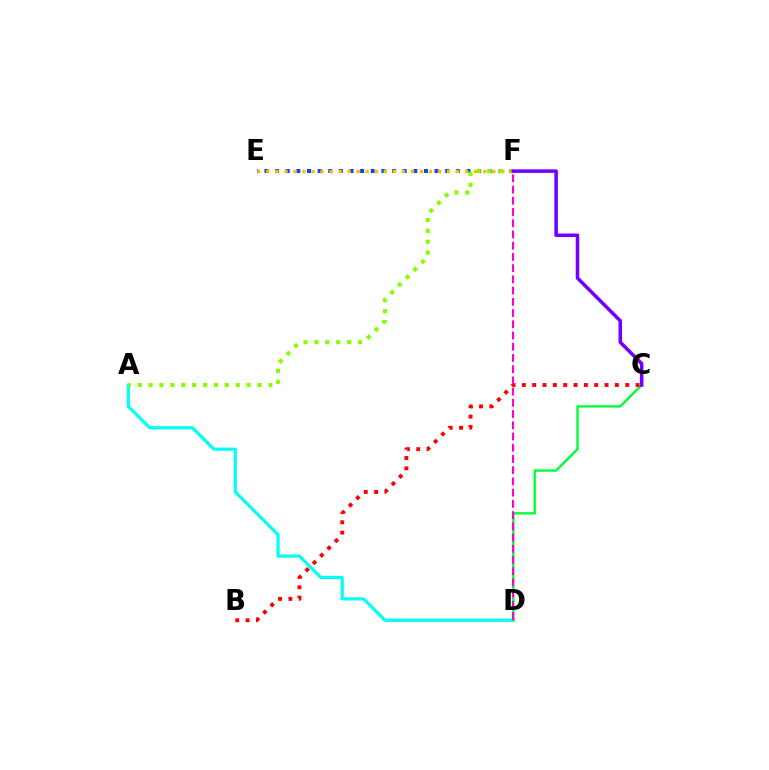{('A', 'D'): [{'color': '#00fff6', 'line_style': 'solid', 'thickness': 2.3}], ('C', 'D'): [{'color': '#00ff39', 'line_style': 'solid', 'thickness': 1.72}], ('B', 'C'): [{'color': '#ff0000', 'line_style': 'dotted', 'thickness': 2.81}], ('E', 'F'): [{'color': '#004bff', 'line_style': 'dotted', 'thickness': 2.89}, {'color': '#ffbd00', 'line_style': 'dotted', 'thickness': 2.46}], ('A', 'F'): [{'color': '#84ff00', 'line_style': 'dotted', 'thickness': 2.96}], ('C', 'F'): [{'color': '#7200ff', 'line_style': 'solid', 'thickness': 2.55}], ('D', 'F'): [{'color': '#ff00cf', 'line_style': 'dashed', 'thickness': 1.52}]}